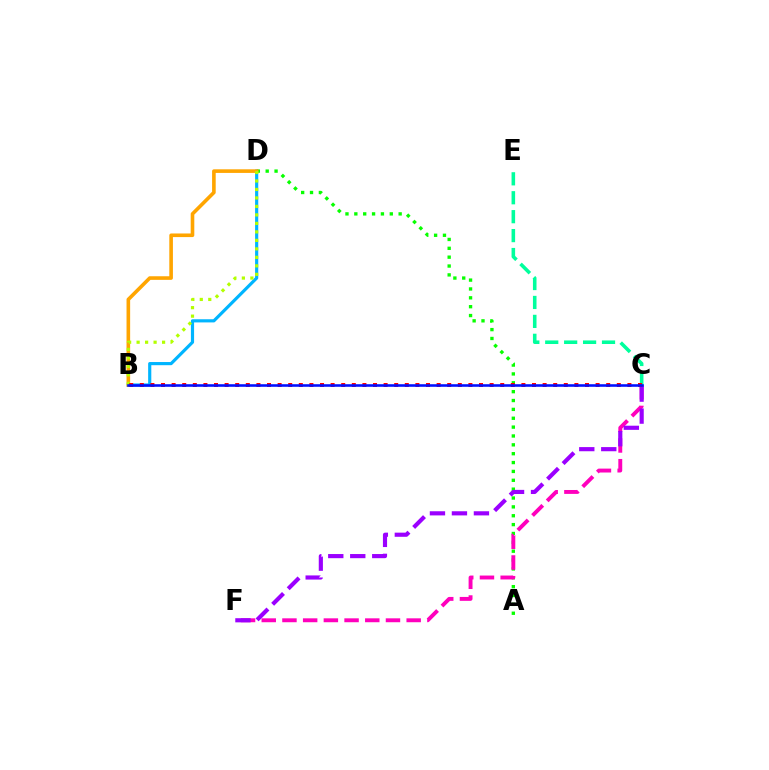{('B', 'D'): [{'color': '#00b5ff', 'line_style': 'solid', 'thickness': 2.28}, {'color': '#ffa500', 'line_style': 'solid', 'thickness': 2.6}, {'color': '#b3ff00', 'line_style': 'dotted', 'thickness': 2.31}], ('A', 'D'): [{'color': '#08ff00', 'line_style': 'dotted', 'thickness': 2.41}], ('C', 'F'): [{'color': '#ff00bd', 'line_style': 'dashed', 'thickness': 2.81}, {'color': '#9b00ff', 'line_style': 'dashed', 'thickness': 2.99}], ('C', 'E'): [{'color': '#00ff9d', 'line_style': 'dashed', 'thickness': 2.57}], ('B', 'C'): [{'color': '#ff0000', 'line_style': 'dotted', 'thickness': 2.88}, {'color': '#0010ff', 'line_style': 'solid', 'thickness': 1.86}]}